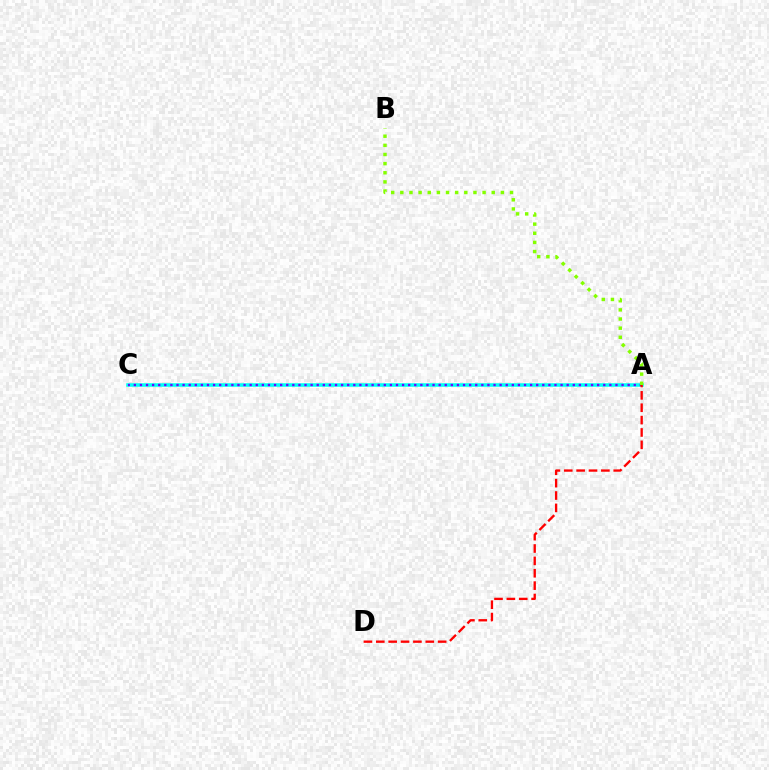{('A', 'C'): [{'color': '#00fff6', 'line_style': 'solid', 'thickness': 2.54}, {'color': '#7200ff', 'line_style': 'dotted', 'thickness': 1.66}], ('A', 'B'): [{'color': '#84ff00', 'line_style': 'dotted', 'thickness': 2.48}], ('A', 'D'): [{'color': '#ff0000', 'line_style': 'dashed', 'thickness': 1.68}]}